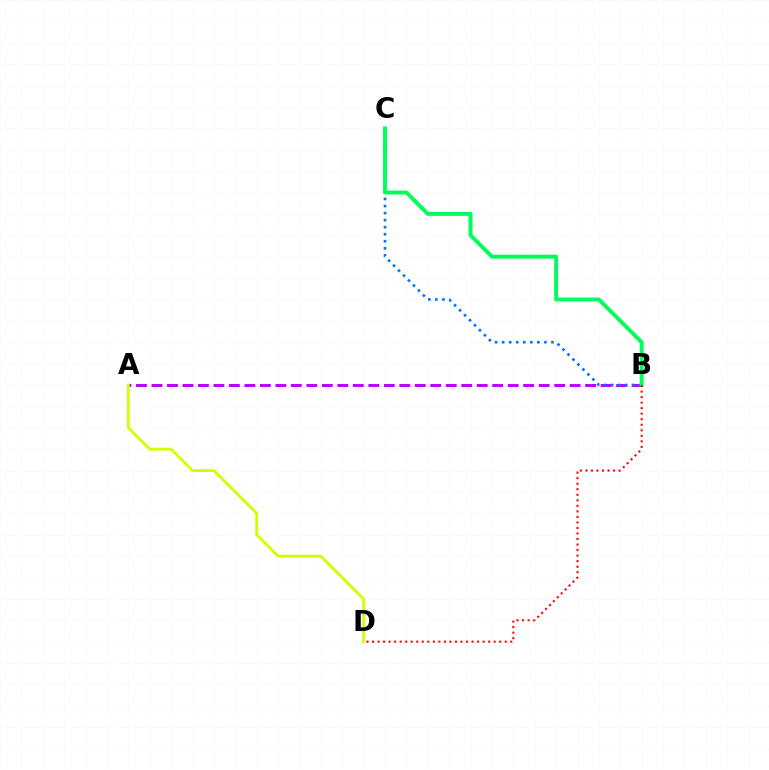{('A', 'B'): [{'color': '#b900ff', 'line_style': 'dashed', 'thickness': 2.1}], ('A', 'D'): [{'color': '#d1ff00', 'line_style': 'solid', 'thickness': 2.03}], ('B', 'C'): [{'color': '#0074ff', 'line_style': 'dotted', 'thickness': 1.91}, {'color': '#00ff5c', 'line_style': 'solid', 'thickness': 2.83}], ('B', 'D'): [{'color': '#ff0000', 'line_style': 'dotted', 'thickness': 1.5}]}